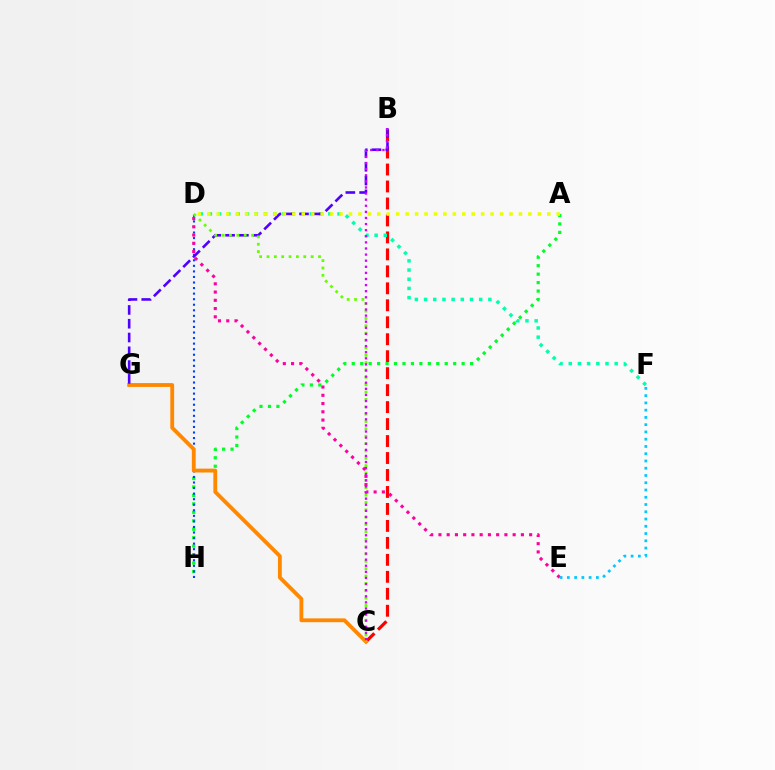{('B', 'C'): [{'color': '#ff0000', 'line_style': 'dashed', 'thickness': 2.31}, {'color': '#d600ff', 'line_style': 'dotted', 'thickness': 1.66}], ('A', 'H'): [{'color': '#00ff27', 'line_style': 'dotted', 'thickness': 2.3}], ('D', 'H'): [{'color': '#003fff', 'line_style': 'dotted', 'thickness': 1.51}], ('D', 'F'): [{'color': '#00ffaf', 'line_style': 'dotted', 'thickness': 2.5}], ('C', 'G'): [{'color': '#ff8800', 'line_style': 'solid', 'thickness': 2.76}], ('B', 'G'): [{'color': '#4f00ff', 'line_style': 'dashed', 'thickness': 1.87}], ('D', 'E'): [{'color': '#ff00a0', 'line_style': 'dotted', 'thickness': 2.24}], ('C', 'D'): [{'color': '#66ff00', 'line_style': 'dotted', 'thickness': 2.0}], ('A', 'D'): [{'color': '#eeff00', 'line_style': 'dotted', 'thickness': 2.57}], ('E', 'F'): [{'color': '#00c7ff', 'line_style': 'dotted', 'thickness': 1.97}]}